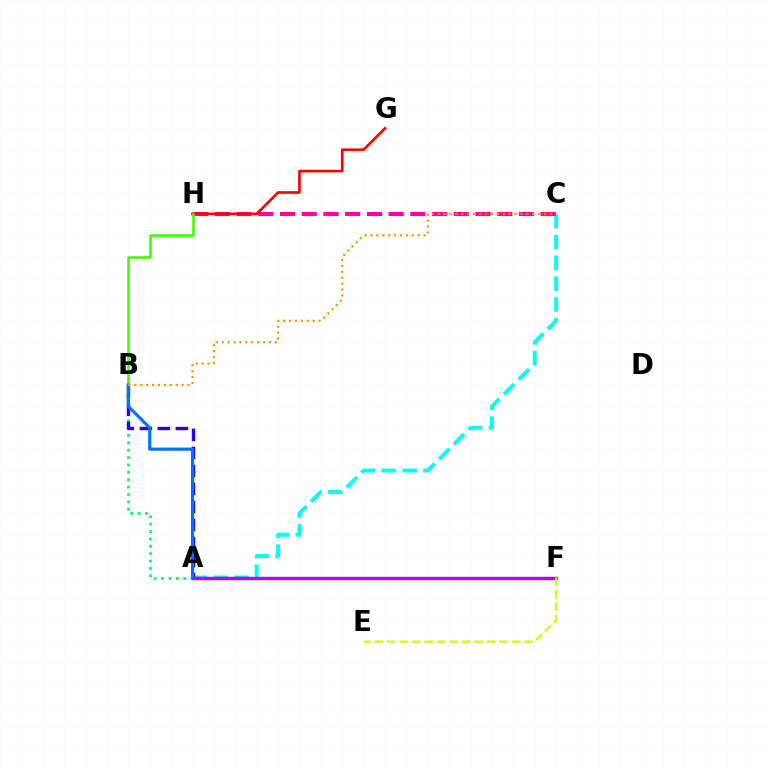{('A', 'C'): [{'color': '#00fff6', 'line_style': 'dashed', 'thickness': 2.83}], ('C', 'H'): [{'color': '#ff00ac', 'line_style': 'dashed', 'thickness': 2.95}], ('G', 'H'): [{'color': '#ff0000', 'line_style': 'solid', 'thickness': 1.91}], ('A', 'B'): [{'color': '#00ff5c', 'line_style': 'dotted', 'thickness': 2.01}, {'color': '#2500ff', 'line_style': 'dashed', 'thickness': 2.45}, {'color': '#0074ff', 'line_style': 'solid', 'thickness': 2.28}], ('A', 'F'): [{'color': '#b900ff', 'line_style': 'solid', 'thickness': 2.49}], ('B', 'H'): [{'color': '#3dff00', 'line_style': 'solid', 'thickness': 1.85}], ('E', 'F'): [{'color': '#d1ff00', 'line_style': 'dashed', 'thickness': 1.7}], ('B', 'C'): [{'color': '#ff9400', 'line_style': 'dotted', 'thickness': 1.61}]}